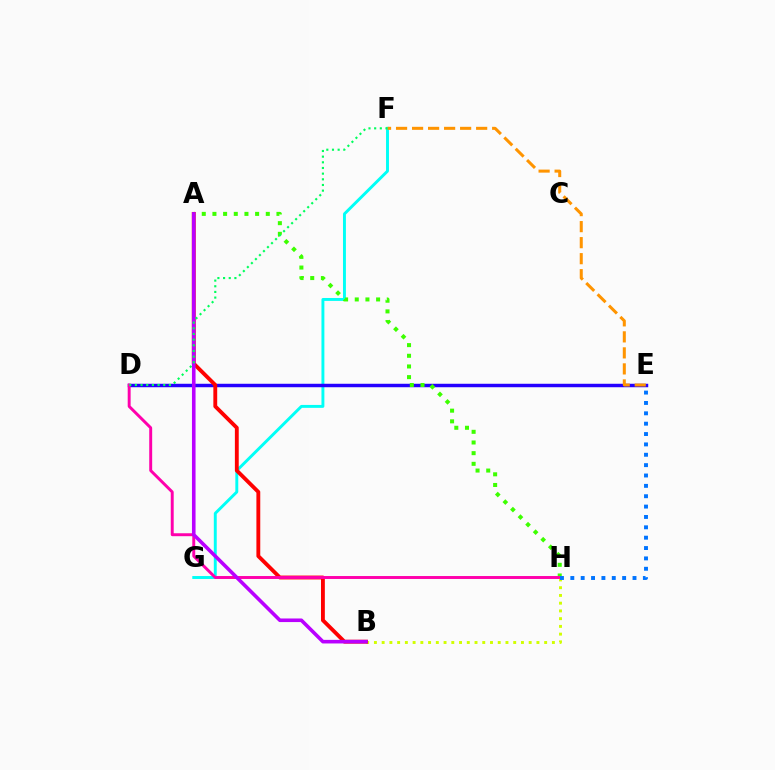{('F', 'G'): [{'color': '#00fff6', 'line_style': 'solid', 'thickness': 2.1}], ('B', 'H'): [{'color': '#d1ff00', 'line_style': 'dotted', 'thickness': 2.1}], ('D', 'E'): [{'color': '#2500ff', 'line_style': 'solid', 'thickness': 2.49}], ('A', 'H'): [{'color': '#3dff00', 'line_style': 'dotted', 'thickness': 2.9}], ('E', 'F'): [{'color': '#ff9400', 'line_style': 'dashed', 'thickness': 2.18}], ('A', 'B'): [{'color': '#ff0000', 'line_style': 'solid', 'thickness': 2.77}, {'color': '#b900ff', 'line_style': 'solid', 'thickness': 2.59}], ('D', 'H'): [{'color': '#ff00ac', 'line_style': 'solid', 'thickness': 2.11}], ('D', 'F'): [{'color': '#00ff5c', 'line_style': 'dotted', 'thickness': 1.54}], ('E', 'H'): [{'color': '#0074ff', 'line_style': 'dotted', 'thickness': 2.82}]}